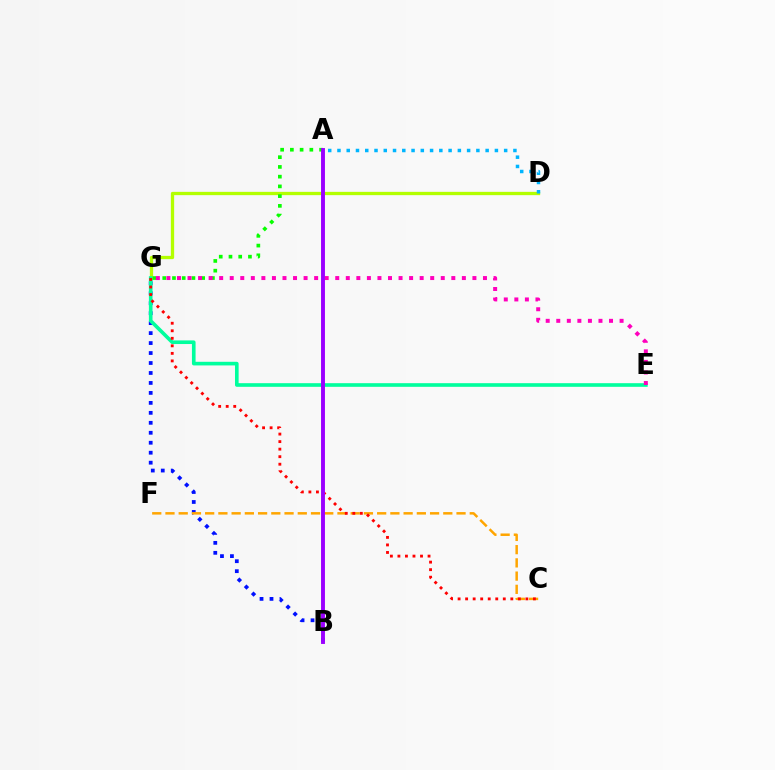{('D', 'G'): [{'color': '#b3ff00', 'line_style': 'solid', 'thickness': 2.37}], ('A', 'D'): [{'color': '#00b5ff', 'line_style': 'dotted', 'thickness': 2.52}], ('B', 'G'): [{'color': '#0010ff', 'line_style': 'dotted', 'thickness': 2.71}], ('C', 'F'): [{'color': '#ffa500', 'line_style': 'dashed', 'thickness': 1.8}], ('E', 'G'): [{'color': '#00ff9d', 'line_style': 'solid', 'thickness': 2.61}, {'color': '#ff00bd', 'line_style': 'dotted', 'thickness': 2.87}], ('A', 'G'): [{'color': '#08ff00', 'line_style': 'dotted', 'thickness': 2.65}], ('C', 'G'): [{'color': '#ff0000', 'line_style': 'dotted', 'thickness': 2.05}], ('A', 'B'): [{'color': '#9b00ff', 'line_style': 'solid', 'thickness': 2.81}]}